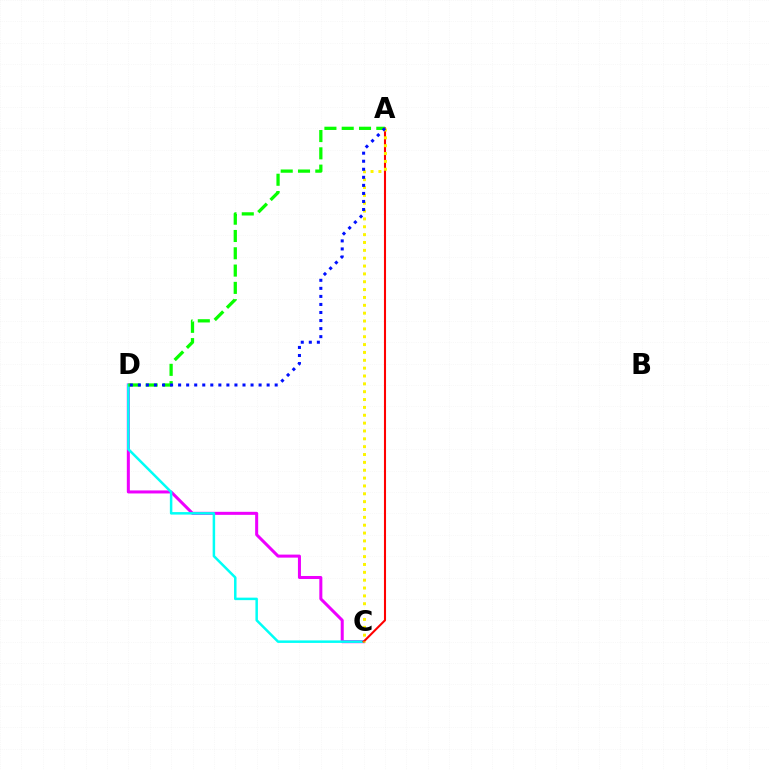{('C', 'D'): [{'color': '#ee00ff', 'line_style': 'solid', 'thickness': 2.18}, {'color': '#00fff6', 'line_style': 'solid', 'thickness': 1.8}], ('A', 'C'): [{'color': '#ff0000', 'line_style': 'solid', 'thickness': 1.5}, {'color': '#fcf500', 'line_style': 'dotted', 'thickness': 2.13}], ('A', 'D'): [{'color': '#08ff00', 'line_style': 'dashed', 'thickness': 2.35}, {'color': '#0010ff', 'line_style': 'dotted', 'thickness': 2.19}]}